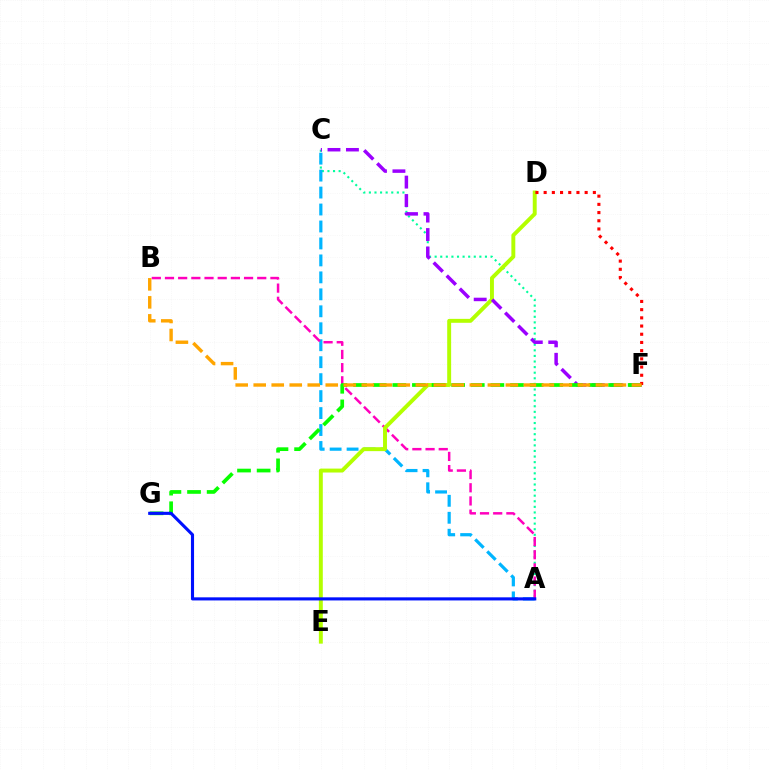{('A', 'C'): [{'color': '#00ff9d', 'line_style': 'dotted', 'thickness': 1.52}, {'color': '#00b5ff', 'line_style': 'dashed', 'thickness': 2.3}], ('A', 'B'): [{'color': '#ff00bd', 'line_style': 'dashed', 'thickness': 1.79}], ('D', 'E'): [{'color': '#b3ff00', 'line_style': 'solid', 'thickness': 2.83}], ('C', 'F'): [{'color': '#9b00ff', 'line_style': 'dashed', 'thickness': 2.51}], ('F', 'G'): [{'color': '#08ff00', 'line_style': 'dashed', 'thickness': 2.66}], ('D', 'F'): [{'color': '#ff0000', 'line_style': 'dotted', 'thickness': 2.23}], ('A', 'G'): [{'color': '#0010ff', 'line_style': 'solid', 'thickness': 2.24}], ('B', 'F'): [{'color': '#ffa500', 'line_style': 'dashed', 'thickness': 2.45}]}